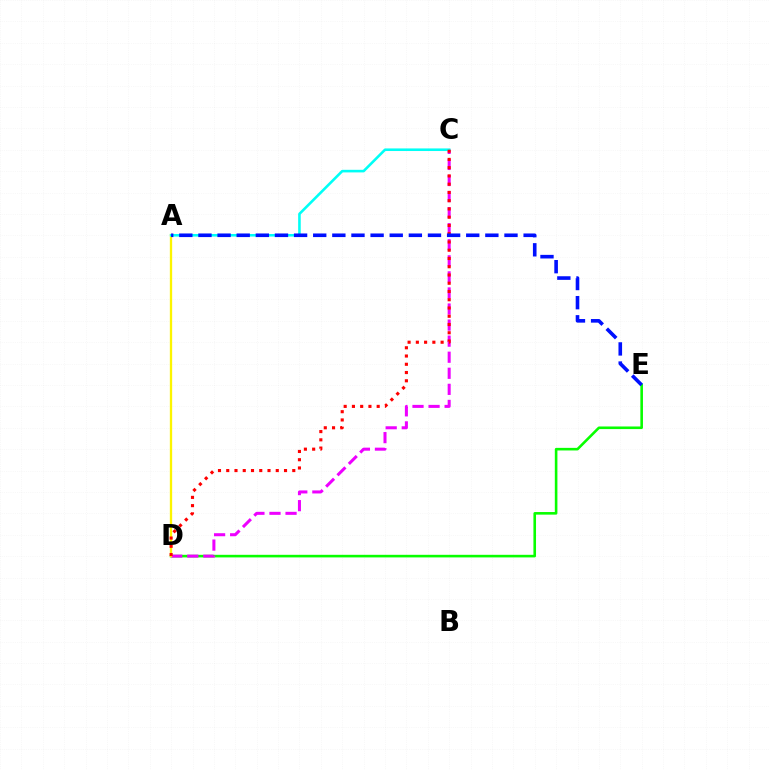{('D', 'E'): [{'color': '#08ff00', 'line_style': 'solid', 'thickness': 1.87}], ('C', 'D'): [{'color': '#ee00ff', 'line_style': 'dashed', 'thickness': 2.18}, {'color': '#ff0000', 'line_style': 'dotted', 'thickness': 2.24}], ('A', 'D'): [{'color': '#fcf500', 'line_style': 'solid', 'thickness': 1.67}], ('A', 'C'): [{'color': '#00fff6', 'line_style': 'solid', 'thickness': 1.87}], ('A', 'E'): [{'color': '#0010ff', 'line_style': 'dashed', 'thickness': 2.6}]}